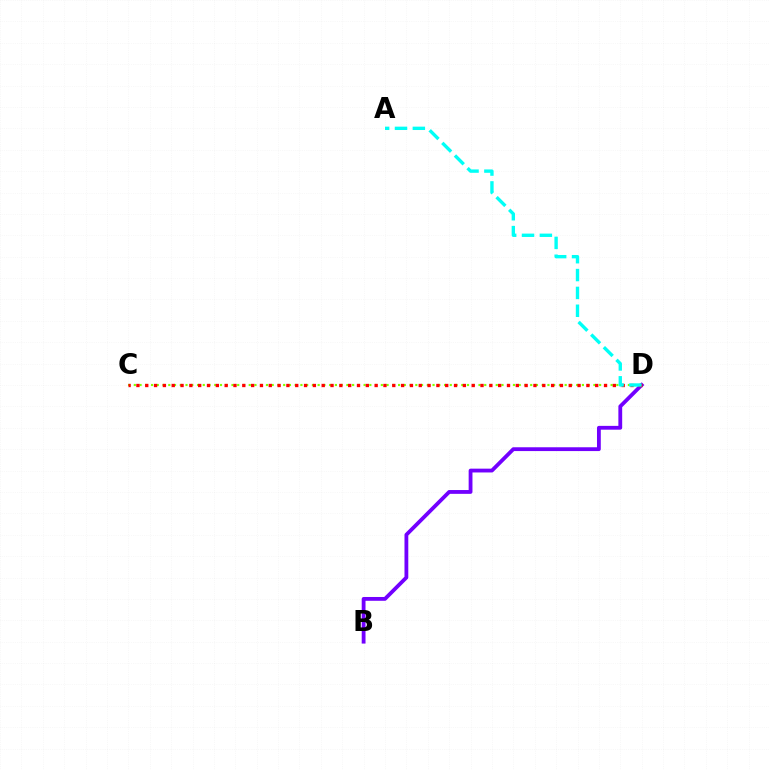{('C', 'D'): [{'color': '#84ff00', 'line_style': 'dotted', 'thickness': 1.56}, {'color': '#ff0000', 'line_style': 'dotted', 'thickness': 2.4}], ('B', 'D'): [{'color': '#7200ff', 'line_style': 'solid', 'thickness': 2.74}], ('A', 'D'): [{'color': '#00fff6', 'line_style': 'dashed', 'thickness': 2.43}]}